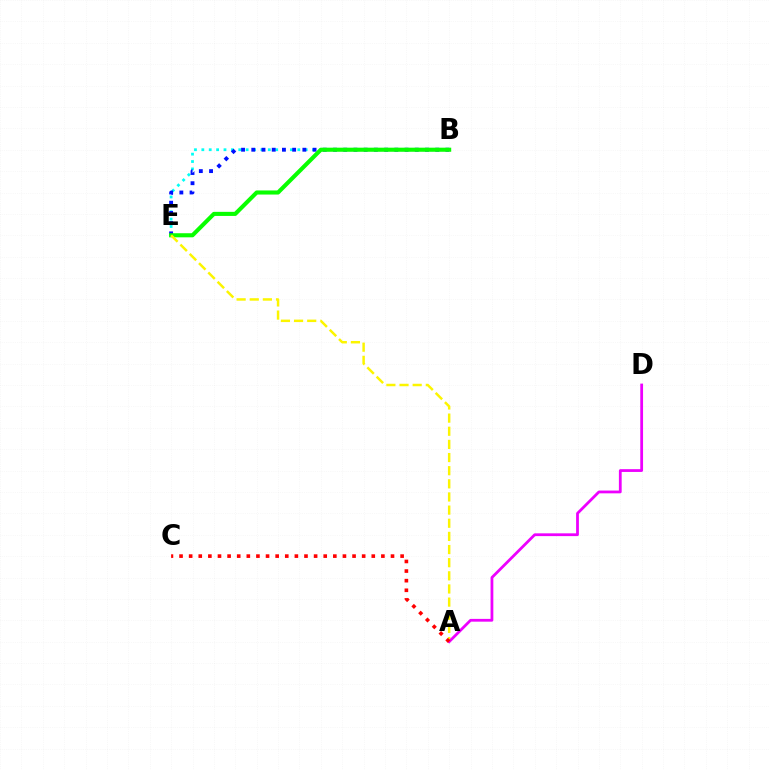{('B', 'E'): [{'color': '#00fff6', 'line_style': 'dotted', 'thickness': 2.01}, {'color': '#0010ff', 'line_style': 'dotted', 'thickness': 2.78}, {'color': '#08ff00', 'line_style': 'solid', 'thickness': 2.95}], ('A', 'E'): [{'color': '#fcf500', 'line_style': 'dashed', 'thickness': 1.79}], ('A', 'D'): [{'color': '#ee00ff', 'line_style': 'solid', 'thickness': 2.0}], ('A', 'C'): [{'color': '#ff0000', 'line_style': 'dotted', 'thickness': 2.61}]}